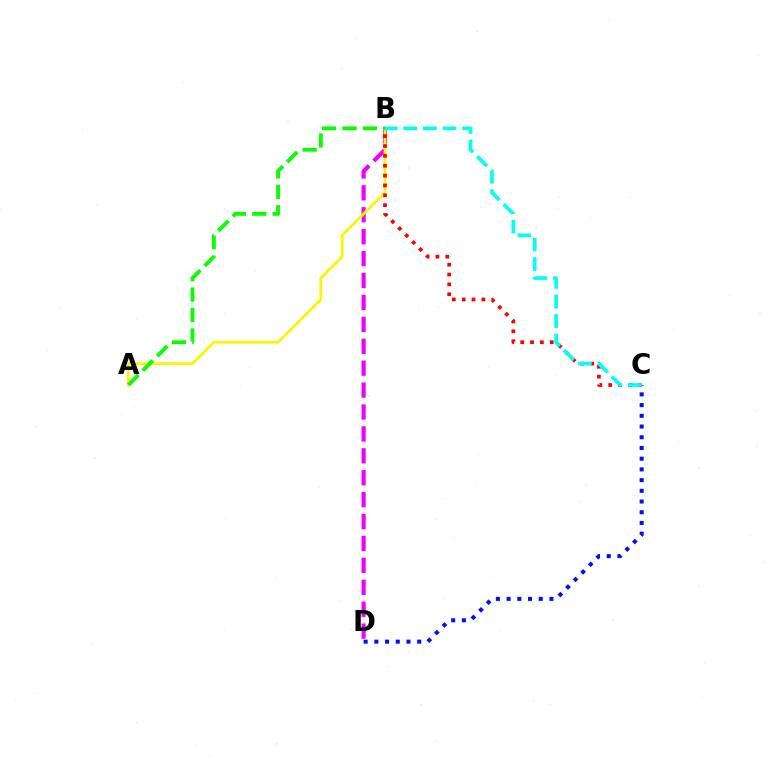{('B', 'D'): [{'color': '#ee00ff', 'line_style': 'dashed', 'thickness': 2.98}], ('A', 'B'): [{'color': '#fcf500', 'line_style': 'solid', 'thickness': 1.99}, {'color': '#08ff00', 'line_style': 'dashed', 'thickness': 2.77}], ('C', 'D'): [{'color': '#0010ff', 'line_style': 'dotted', 'thickness': 2.91}], ('B', 'C'): [{'color': '#ff0000', 'line_style': 'dotted', 'thickness': 2.68}, {'color': '#00fff6', 'line_style': 'dashed', 'thickness': 2.66}]}